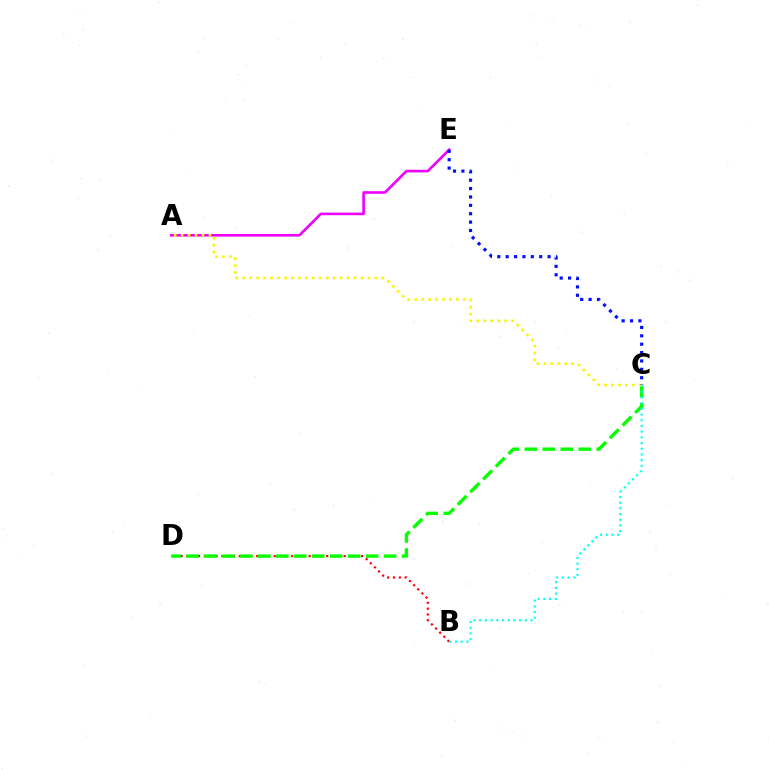{('B', 'D'): [{'color': '#ff0000', 'line_style': 'dotted', 'thickness': 1.58}], ('C', 'D'): [{'color': '#08ff00', 'line_style': 'dashed', 'thickness': 2.44}], ('A', 'E'): [{'color': '#ee00ff', 'line_style': 'solid', 'thickness': 1.89}], ('B', 'C'): [{'color': '#00fff6', 'line_style': 'dotted', 'thickness': 1.55}], ('A', 'C'): [{'color': '#fcf500', 'line_style': 'dotted', 'thickness': 1.89}], ('C', 'E'): [{'color': '#0010ff', 'line_style': 'dotted', 'thickness': 2.28}]}